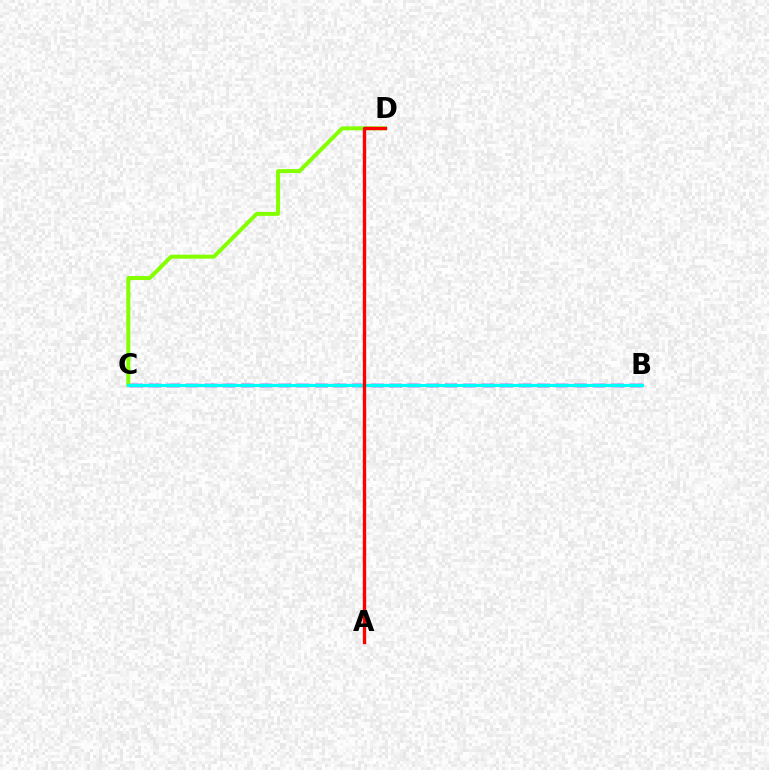{('C', 'D'): [{'color': '#84ff00', 'line_style': 'solid', 'thickness': 2.87}], ('B', 'C'): [{'color': '#7200ff', 'line_style': 'dashed', 'thickness': 2.51}, {'color': '#00fff6', 'line_style': 'solid', 'thickness': 2.29}], ('A', 'D'): [{'color': '#ff0000', 'line_style': 'solid', 'thickness': 2.41}]}